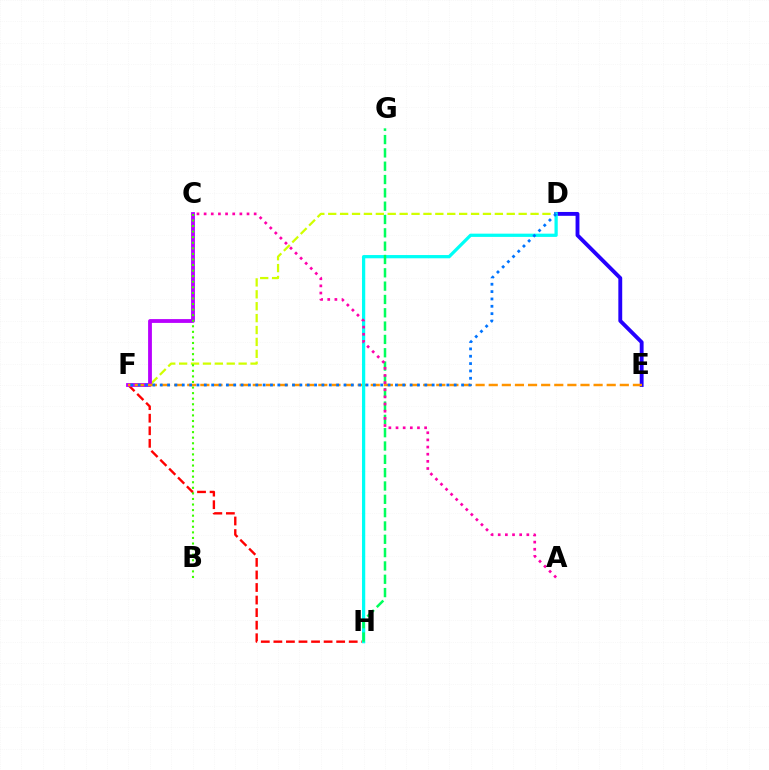{('F', 'H'): [{'color': '#ff0000', 'line_style': 'dashed', 'thickness': 1.71}], ('D', 'F'): [{'color': '#d1ff00', 'line_style': 'dashed', 'thickness': 1.62}, {'color': '#0074ff', 'line_style': 'dotted', 'thickness': 2.0}], ('C', 'F'): [{'color': '#b900ff', 'line_style': 'solid', 'thickness': 2.74}], ('D', 'E'): [{'color': '#2500ff', 'line_style': 'solid', 'thickness': 2.78}], ('B', 'C'): [{'color': '#3dff00', 'line_style': 'dotted', 'thickness': 1.51}], ('E', 'F'): [{'color': '#ff9400', 'line_style': 'dashed', 'thickness': 1.78}], ('D', 'H'): [{'color': '#00fff6', 'line_style': 'solid', 'thickness': 2.34}], ('G', 'H'): [{'color': '#00ff5c', 'line_style': 'dashed', 'thickness': 1.81}], ('A', 'C'): [{'color': '#ff00ac', 'line_style': 'dotted', 'thickness': 1.94}]}